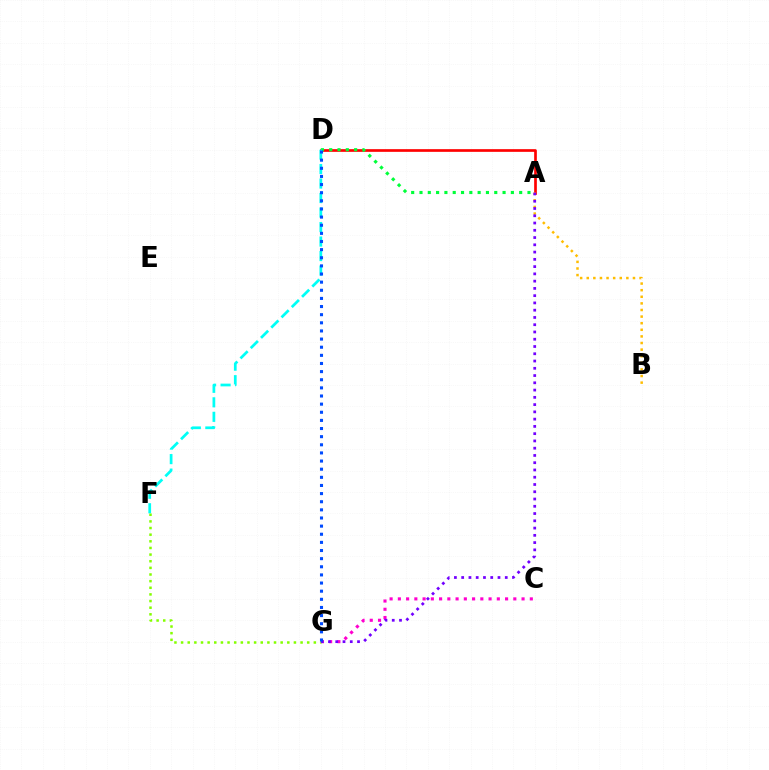{('A', 'D'): [{'color': '#ff0000', 'line_style': 'solid', 'thickness': 1.93}, {'color': '#00ff39', 'line_style': 'dotted', 'thickness': 2.26}], ('C', 'G'): [{'color': '#ff00cf', 'line_style': 'dotted', 'thickness': 2.24}], ('A', 'B'): [{'color': '#ffbd00', 'line_style': 'dotted', 'thickness': 1.79}], ('D', 'F'): [{'color': '#00fff6', 'line_style': 'dashed', 'thickness': 1.97}], ('F', 'G'): [{'color': '#84ff00', 'line_style': 'dotted', 'thickness': 1.8}], ('A', 'G'): [{'color': '#7200ff', 'line_style': 'dotted', 'thickness': 1.97}], ('D', 'G'): [{'color': '#004bff', 'line_style': 'dotted', 'thickness': 2.21}]}